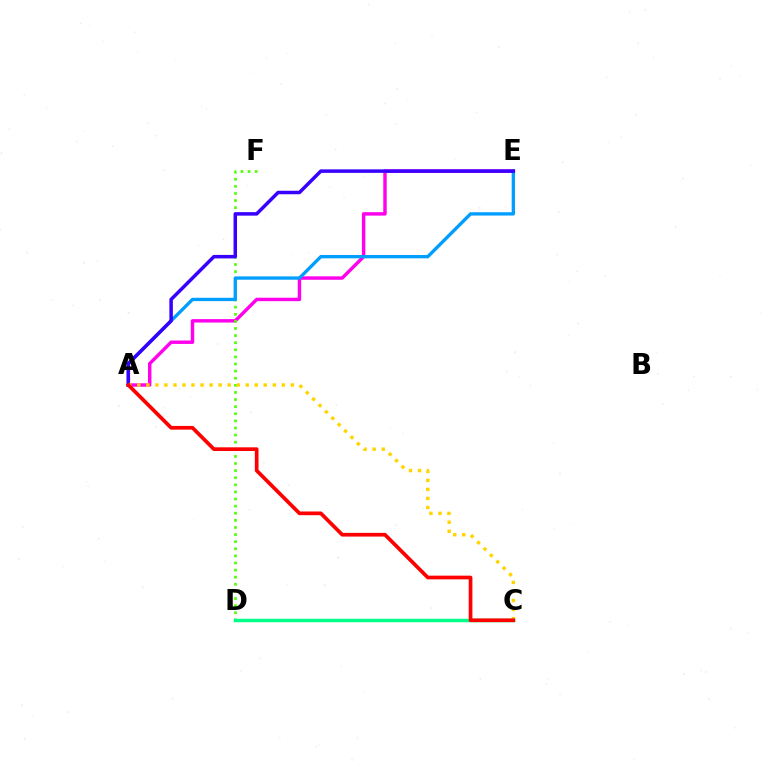{('A', 'E'): [{'color': '#ff00ed', 'line_style': 'solid', 'thickness': 2.47}, {'color': '#009eff', 'line_style': 'solid', 'thickness': 2.39}, {'color': '#3700ff', 'line_style': 'solid', 'thickness': 2.52}], ('D', 'F'): [{'color': '#4fff00', 'line_style': 'dotted', 'thickness': 1.93}], ('A', 'C'): [{'color': '#ffd500', 'line_style': 'dotted', 'thickness': 2.45}, {'color': '#ff0000', 'line_style': 'solid', 'thickness': 2.66}], ('C', 'D'): [{'color': '#00ff86', 'line_style': 'solid', 'thickness': 2.5}]}